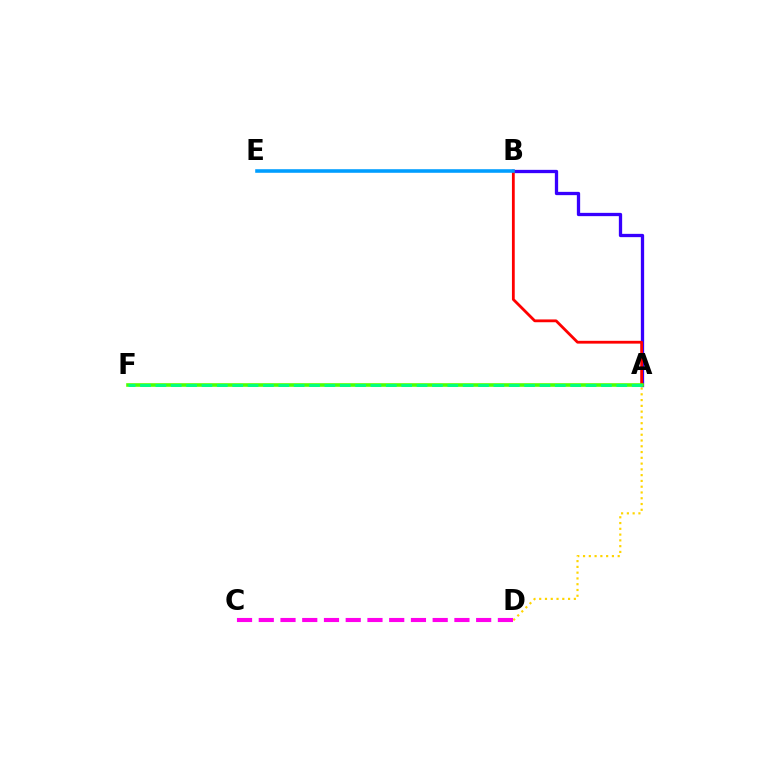{('A', 'D'): [{'color': '#ffd500', 'line_style': 'dotted', 'thickness': 1.57}], ('A', 'B'): [{'color': '#3700ff', 'line_style': 'solid', 'thickness': 2.37}, {'color': '#ff0000', 'line_style': 'solid', 'thickness': 2.02}], ('B', 'E'): [{'color': '#009eff', 'line_style': 'solid', 'thickness': 2.58}], ('C', 'D'): [{'color': '#ff00ed', 'line_style': 'dashed', 'thickness': 2.95}], ('A', 'F'): [{'color': '#4fff00', 'line_style': 'solid', 'thickness': 2.59}, {'color': '#00ff86', 'line_style': 'dashed', 'thickness': 2.09}]}